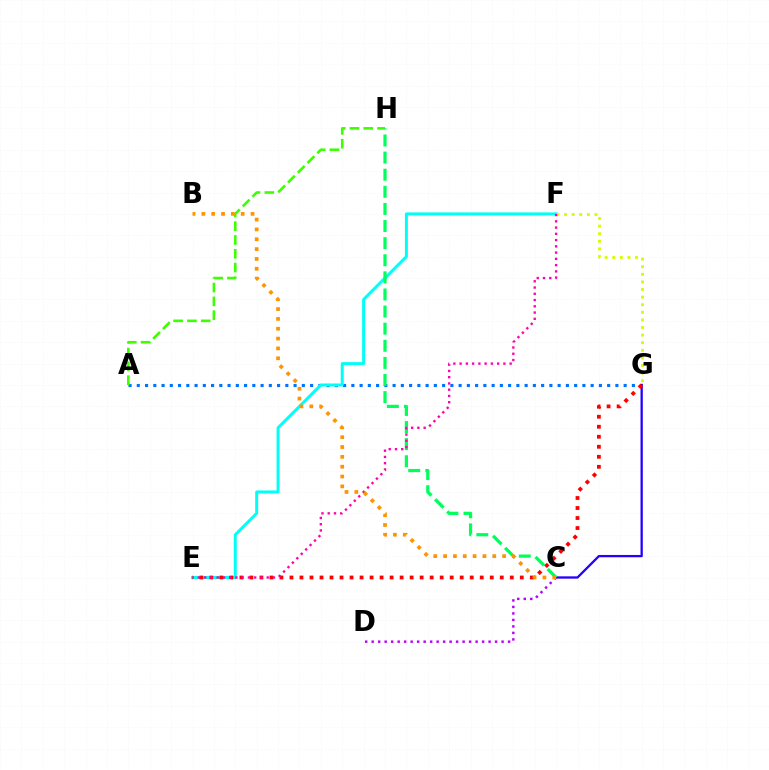{('A', 'G'): [{'color': '#0074ff', 'line_style': 'dotted', 'thickness': 2.24}], ('C', 'G'): [{'color': '#2500ff', 'line_style': 'solid', 'thickness': 1.65}], ('E', 'F'): [{'color': '#00fff6', 'line_style': 'solid', 'thickness': 2.14}, {'color': '#ff00ac', 'line_style': 'dotted', 'thickness': 1.7}], ('C', 'D'): [{'color': '#b900ff', 'line_style': 'dotted', 'thickness': 1.76}], ('A', 'H'): [{'color': '#3dff00', 'line_style': 'dashed', 'thickness': 1.87}], ('E', 'G'): [{'color': '#ff0000', 'line_style': 'dotted', 'thickness': 2.72}], ('F', 'G'): [{'color': '#d1ff00', 'line_style': 'dotted', 'thickness': 2.06}], ('C', 'H'): [{'color': '#00ff5c', 'line_style': 'dashed', 'thickness': 2.32}], ('B', 'C'): [{'color': '#ff9400', 'line_style': 'dotted', 'thickness': 2.67}]}